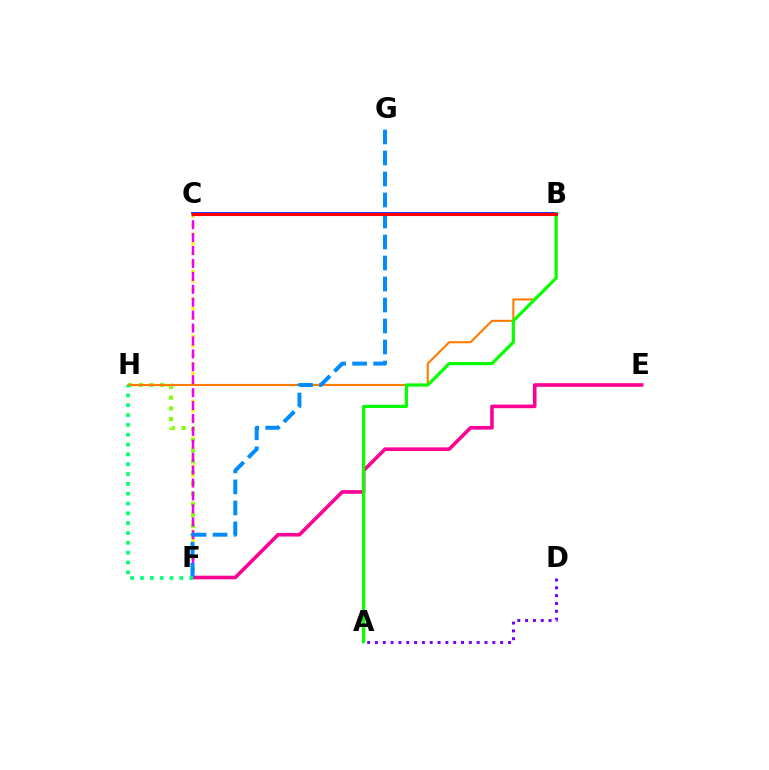{('B', 'C'): [{'color': '#0010ff', 'line_style': 'solid', 'thickness': 2.65}, {'color': '#00fff6', 'line_style': 'dotted', 'thickness': 1.93}, {'color': '#ff0000', 'line_style': 'solid', 'thickness': 2.22}], ('C', 'F'): [{'color': '#fcf500', 'line_style': 'dotted', 'thickness': 2.52}, {'color': '#ee00ff', 'line_style': 'dashed', 'thickness': 1.75}], ('F', 'H'): [{'color': '#84ff00', 'line_style': 'dotted', 'thickness': 2.91}, {'color': '#00ff74', 'line_style': 'dotted', 'thickness': 2.67}], ('B', 'H'): [{'color': '#ff7c00', 'line_style': 'solid', 'thickness': 1.52}], ('E', 'F'): [{'color': '#ff0094', 'line_style': 'solid', 'thickness': 2.59}], ('F', 'G'): [{'color': '#008cff', 'line_style': 'dashed', 'thickness': 2.85}], ('A', 'B'): [{'color': '#08ff00', 'line_style': 'solid', 'thickness': 2.29}], ('A', 'D'): [{'color': '#7200ff', 'line_style': 'dotted', 'thickness': 2.13}]}